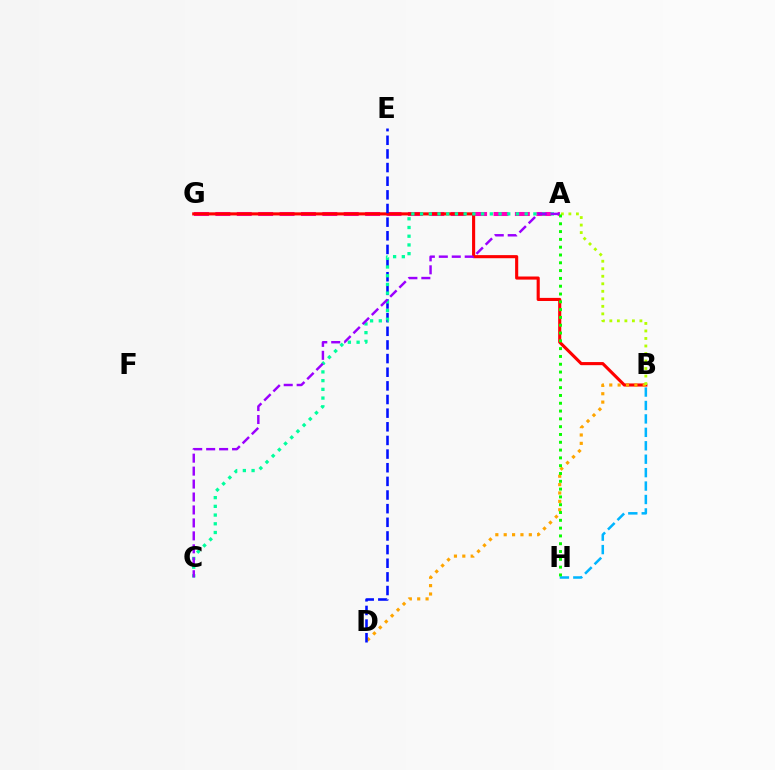{('A', 'G'): [{'color': '#ff00bd', 'line_style': 'dashed', 'thickness': 2.91}], ('B', 'G'): [{'color': '#ff0000', 'line_style': 'solid', 'thickness': 2.24}], ('B', 'D'): [{'color': '#ffa500', 'line_style': 'dotted', 'thickness': 2.27}], ('D', 'E'): [{'color': '#0010ff', 'line_style': 'dashed', 'thickness': 1.85}], ('A', 'B'): [{'color': '#b3ff00', 'line_style': 'dotted', 'thickness': 2.04}], ('A', 'C'): [{'color': '#00ff9d', 'line_style': 'dotted', 'thickness': 2.37}, {'color': '#9b00ff', 'line_style': 'dashed', 'thickness': 1.76}], ('B', 'H'): [{'color': '#00b5ff', 'line_style': 'dashed', 'thickness': 1.82}], ('A', 'H'): [{'color': '#08ff00', 'line_style': 'dotted', 'thickness': 2.12}]}